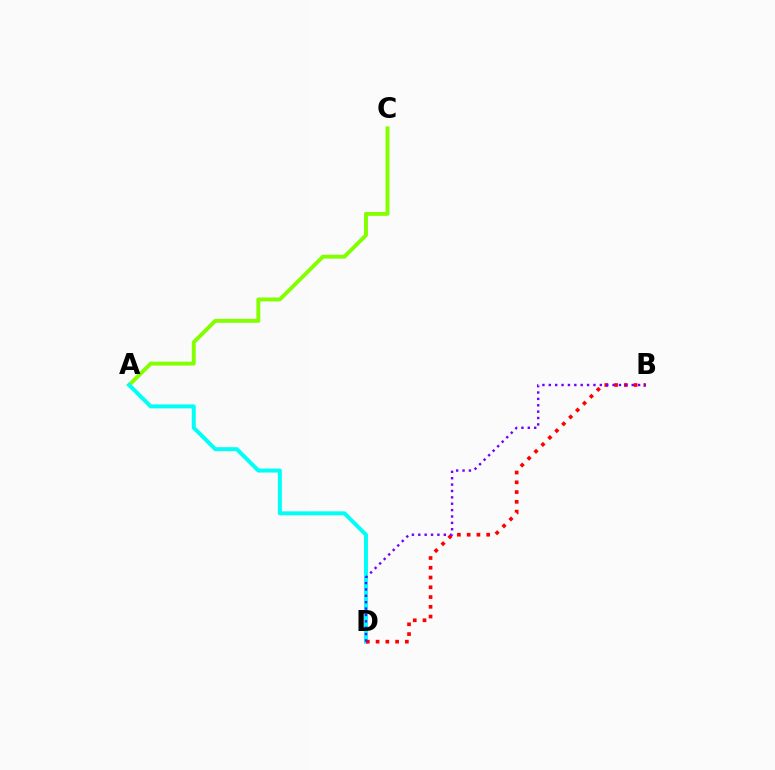{('A', 'C'): [{'color': '#84ff00', 'line_style': 'solid', 'thickness': 2.82}], ('A', 'D'): [{'color': '#00fff6', 'line_style': 'solid', 'thickness': 2.87}], ('B', 'D'): [{'color': '#ff0000', 'line_style': 'dotted', 'thickness': 2.65}, {'color': '#7200ff', 'line_style': 'dotted', 'thickness': 1.73}]}